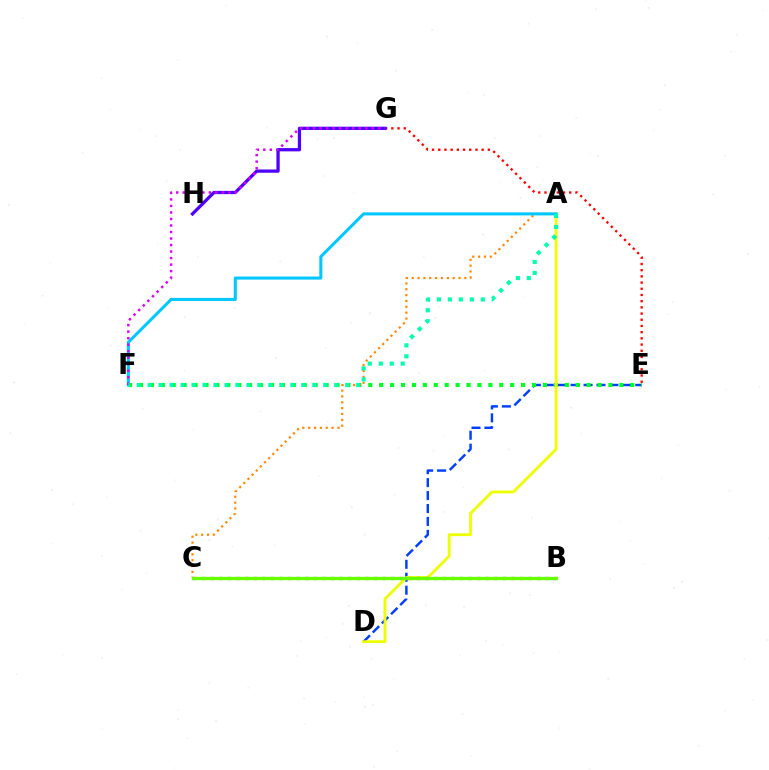{('E', 'G'): [{'color': '#ff0000', 'line_style': 'dotted', 'thickness': 1.68}], ('D', 'E'): [{'color': '#003fff', 'line_style': 'dashed', 'thickness': 1.76}], ('E', 'F'): [{'color': '#00ff27', 'line_style': 'dotted', 'thickness': 2.97}], ('A', 'C'): [{'color': '#ff8800', 'line_style': 'dotted', 'thickness': 1.59}], ('A', 'D'): [{'color': '#eeff00', 'line_style': 'solid', 'thickness': 2.03}], ('B', 'C'): [{'color': '#ff00a0', 'line_style': 'dotted', 'thickness': 2.33}, {'color': '#66ff00', 'line_style': 'solid', 'thickness': 2.4}], ('G', 'H'): [{'color': '#4f00ff', 'line_style': 'solid', 'thickness': 2.35}], ('A', 'F'): [{'color': '#00c7ff', 'line_style': 'solid', 'thickness': 2.2}, {'color': '#00ffaf', 'line_style': 'dotted', 'thickness': 2.98}], ('F', 'G'): [{'color': '#d600ff', 'line_style': 'dotted', 'thickness': 1.77}]}